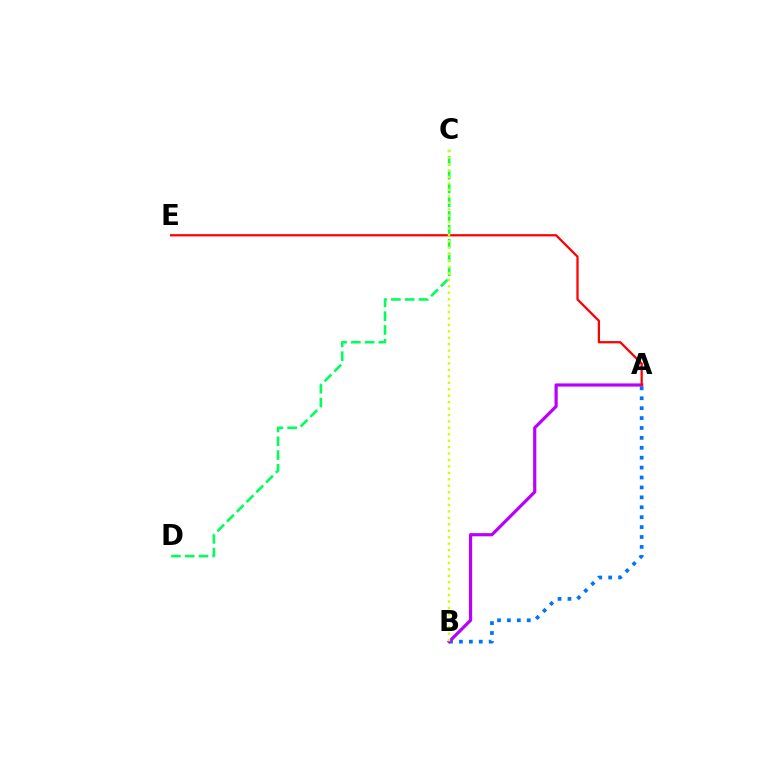{('A', 'B'): [{'color': '#0074ff', 'line_style': 'dotted', 'thickness': 2.69}, {'color': '#b900ff', 'line_style': 'solid', 'thickness': 2.3}], ('C', 'D'): [{'color': '#00ff5c', 'line_style': 'dashed', 'thickness': 1.87}], ('A', 'E'): [{'color': '#ff0000', 'line_style': 'solid', 'thickness': 1.63}], ('B', 'C'): [{'color': '#d1ff00', 'line_style': 'dotted', 'thickness': 1.75}]}